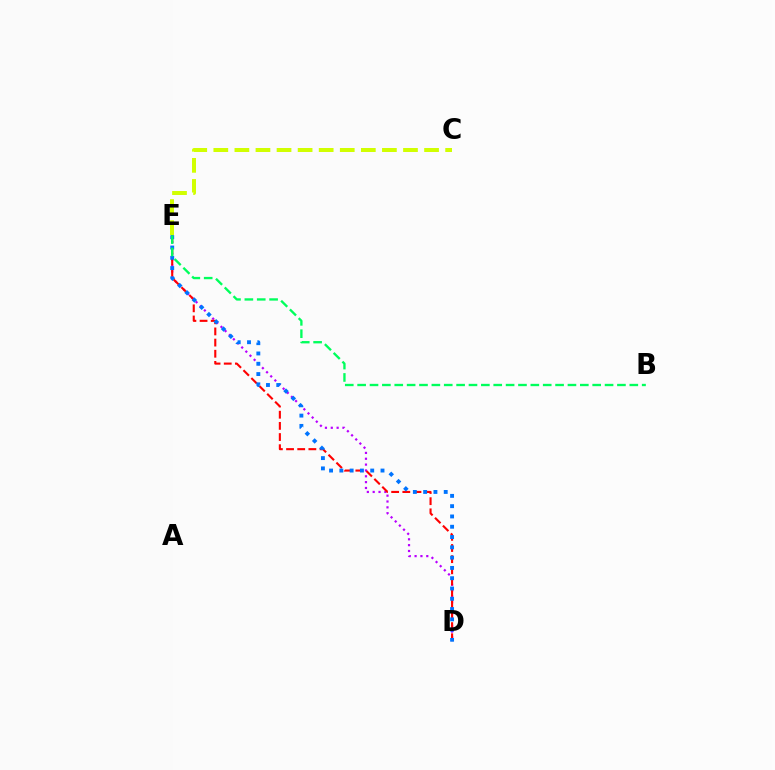{('D', 'E'): [{'color': '#b900ff', 'line_style': 'dotted', 'thickness': 1.59}, {'color': '#ff0000', 'line_style': 'dashed', 'thickness': 1.52}, {'color': '#0074ff', 'line_style': 'dotted', 'thickness': 2.8}], ('C', 'E'): [{'color': '#d1ff00', 'line_style': 'dashed', 'thickness': 2.86}], ('B', 'E'): [{'color': '#00ff5c', 'line_style': 'dashed', 'thickness': 1.68}]}